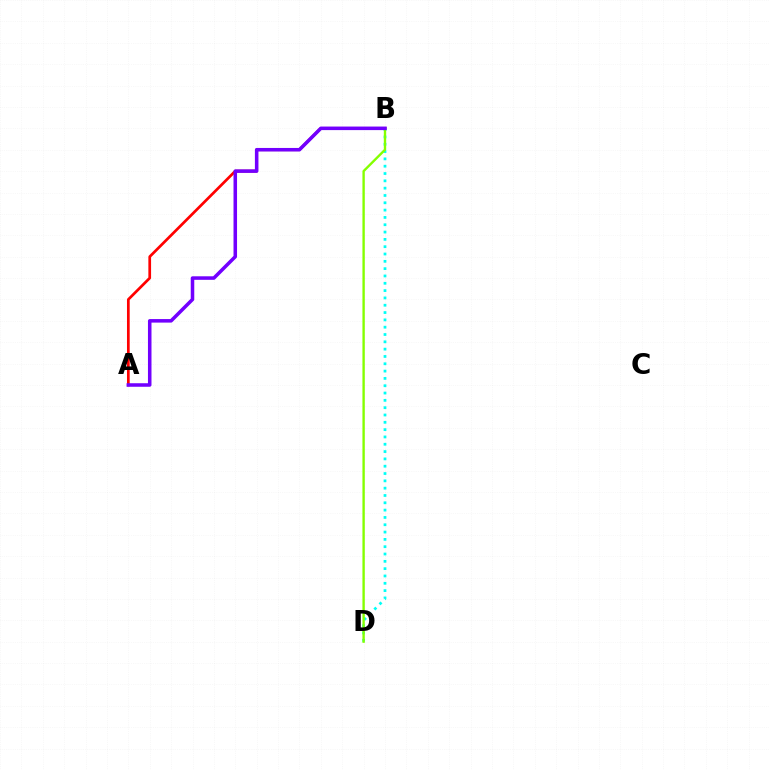{('A', 'B'): [{'color': '#ff0000', 'line_style': 'solid', 'thickness': 1.95}, {'color': '#7200ff', 'line_style': 'solid', 'thickness': 2.54}], ('B', 'D'): [{'color': '#00fff6', 'line_style': 'dotted', 'thickness': 1.99}, {'color': '#84ff00', 'line_style': 'solid', 'thickness': 1.71}]}